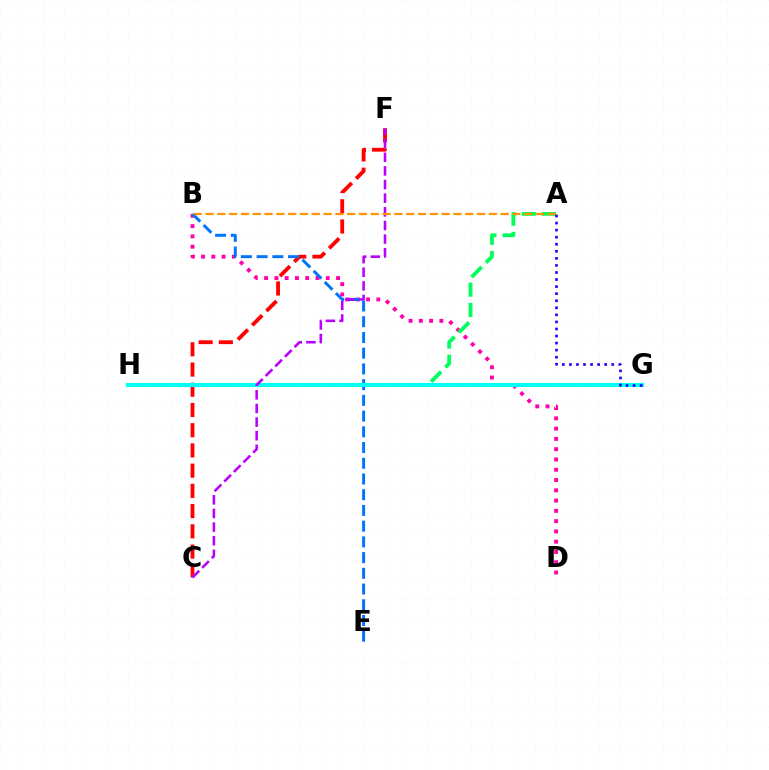{('G', 'H'): [{'color': '#3dff00', 'line_style': 'dotted', 'thickness': 2.17}, {'color': '#d1ff00', 'line_style': 'solid', 'thickness': 1.93}, {'color': '#00fff6', 'line_style': 'solid', 'thickness': 2.96}], ('B', 'D'): [{'color': '#ff00ac', 'line_style': 'dotted', 'thickness': 2.79}], ('A', 'H'): [{'color': '#00ff5c', 'line_style': 'dashed', 'thickness': 2.75}], ('C', 'F'): [{'color': '#ff0000', 'line_style': 'dashed', 'thickness': 2.75}, {'color': '#b900ff', 'line_style': 'dashed', 'thickness': 1.85}], ('B', 'E'): [{'color': '#0074ff', 'line_style': 'dashed', 'thickness': 2.14}], ('A', 'B'): [{'color': '#ff9400', 'line_style': 'dashed', 'thickness': 1.6}], ('A', 'G'): [{'color': '#2500ff', 'line_style': 'dotted', 'thickness': 1.92}]}